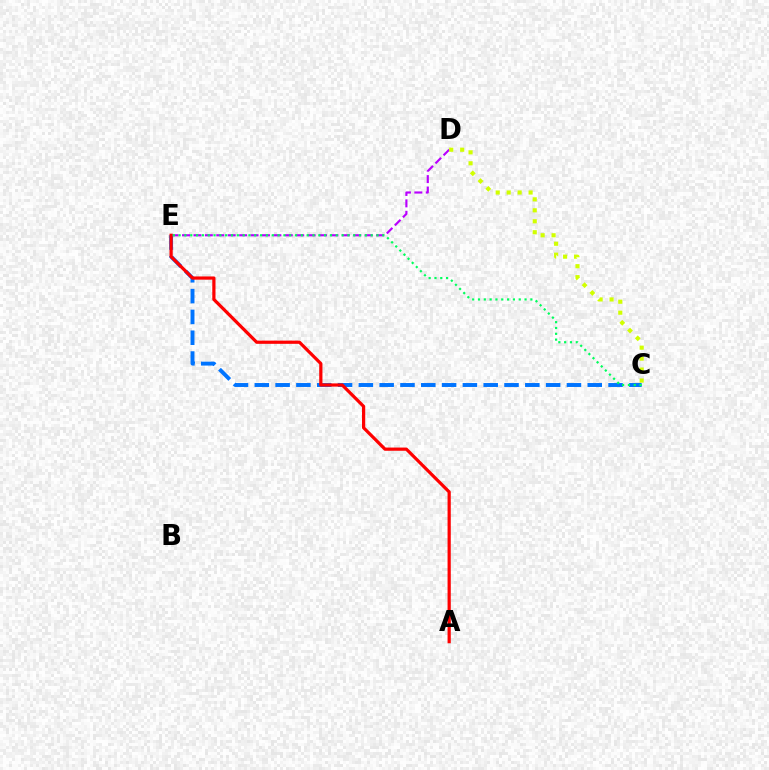{('C', 'E'): [{'color': '#0074ff', 'line_style': 'dashed', 'thickness': 2.83}, {'color': '#00ff5c', 'line_style': 'dotted', 'thickness': 1.58}], ('D', 'E'): [{'color': '#b900ff', 'line_style': 'dashed', 'thickness': 1.55}], ('C', 'D'): [{'color': '#d1ff00', 'line_style': 'dotted', 'thickness': 2.98}], ('A', 'E'): [{'color': '#ff0000', 'line_style': 'solid', 'thickness': 2.31}]}